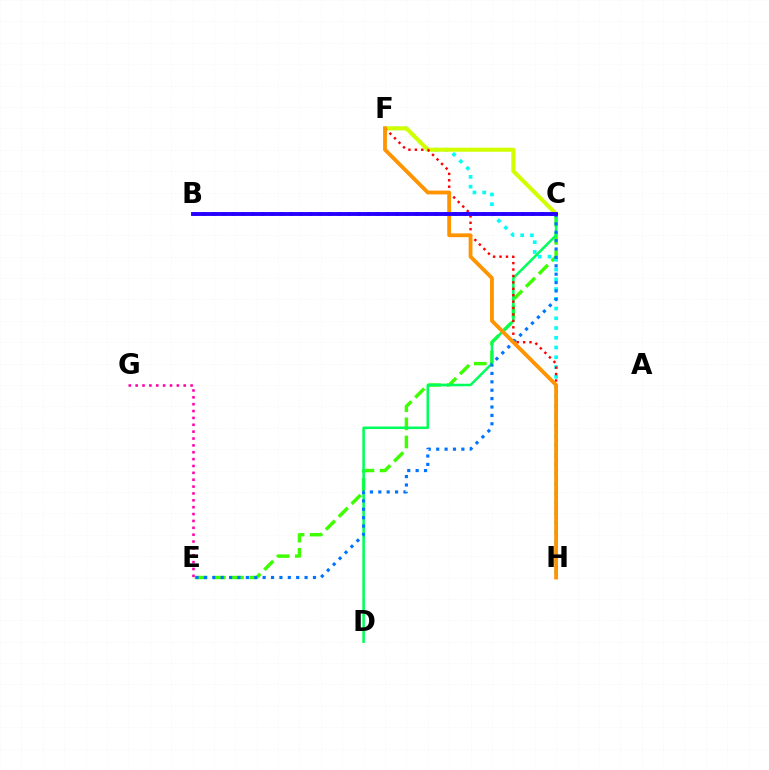{('C', 'E'): [{'color': '#3dff00', 'line_style': 'dashed', 'thickness': 2.47}, {'color': '#0074ff', 'line_style': 'dotted', 'thickness': 2.28}], ('E', 'G'): [{'color': '#ff00ac', 'line_style': 'dotted', 'thickness': 1.87}], ('F', 'H'): [{'color': '#00fff6', 'line_style': 'dotted', 'thickness': 2.65}, {'color': '#ff0000', 'line_style': 'dotted', 'thickness': 1.74}, {'color': '#ff9400', 'line_style': 'solid', 'thickness': 2.75}], ('C', 'D'): [{'color': '#00ff5c', 'line_style': 'solid', 'thickness': 1.83}], ('C', 'F'): [{'color': '#d1ff00', 'line_style': 'solid', 'thickness': 2.91}], ('B', 'C'): [{'color': '#b900ff', 'line_style': 'dotted', 'thickness': 2.62}, {'color': '#2500ff', 'line_style': 'solid', 'thickness': 2.79}]}